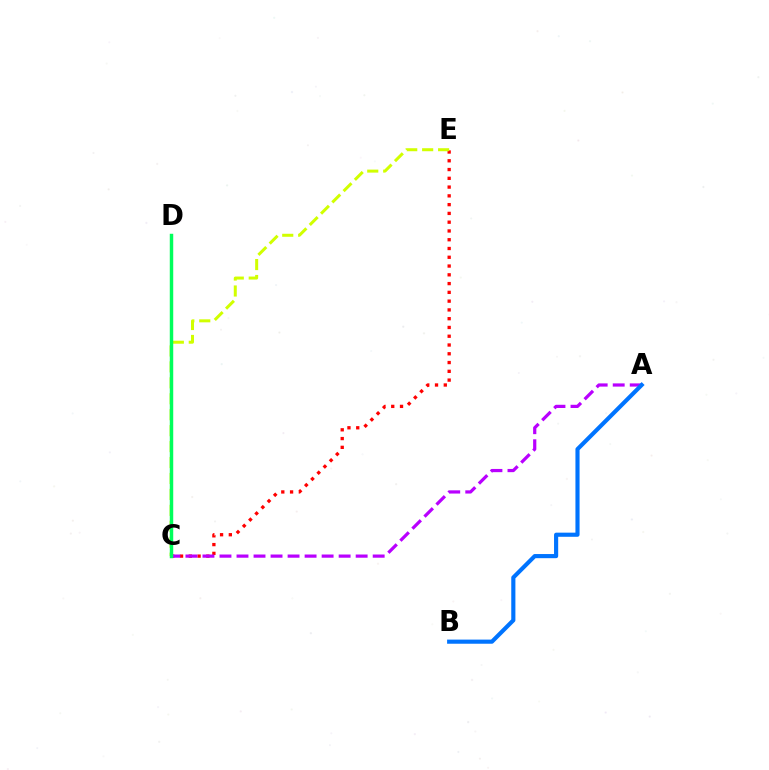{('C', 'E'): [{'color': '#ff0000', 'line_style': 'dotted', 'thickness': 2.38}, {'color': '#d1ff00', 'line_style': 'dashed', 'thickness': 2.17}], ('A', 'C'): [{'color': '#b900ff', 'line_style': 'dashed', 'thickness': 2.31}], ('A', 'B'): [{'color': '#0074ff', 'line_style': 'solid', 'thickness': 2.98}], ('C', 'D'): [{'color': '#00ff5c', 'line_style': 'solid', 'thickness': 2.49}]}